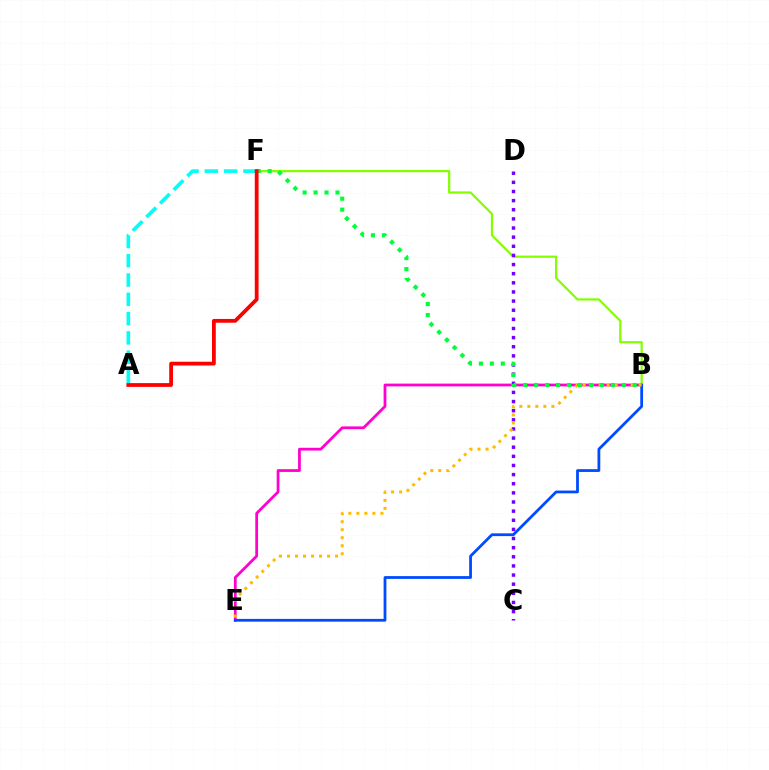{('B', 'E'): [{'color': '#ff00cf', 'line_style': 'solid', 'thickness': 1.99}, {'color': '#004bff', 'line_style': 'solid', 'thickness': 2.0}, {'color': '#ffbd00', 'line_style': 'dotted', 'thickness': 2.18}], ('A', 'F'): [{'color': '#00fff6', 'line_style': 'dashed', 'thickness': 2.62}, {'color': '#ff0000', 'line_style': 'solid', 'thickness': 2.72}], ('B', 'F'): [{'color': '#84ff00', 'line_style': 'solid', 'thickness': 1.6}, {'color': '#00ff39', 'line_style': 'dotted', 'thickness': 2.98}], ('C', 'D'): [{'color': '#7200ff', 'line_style': 'dotted', 'thickness': 2.48}]}